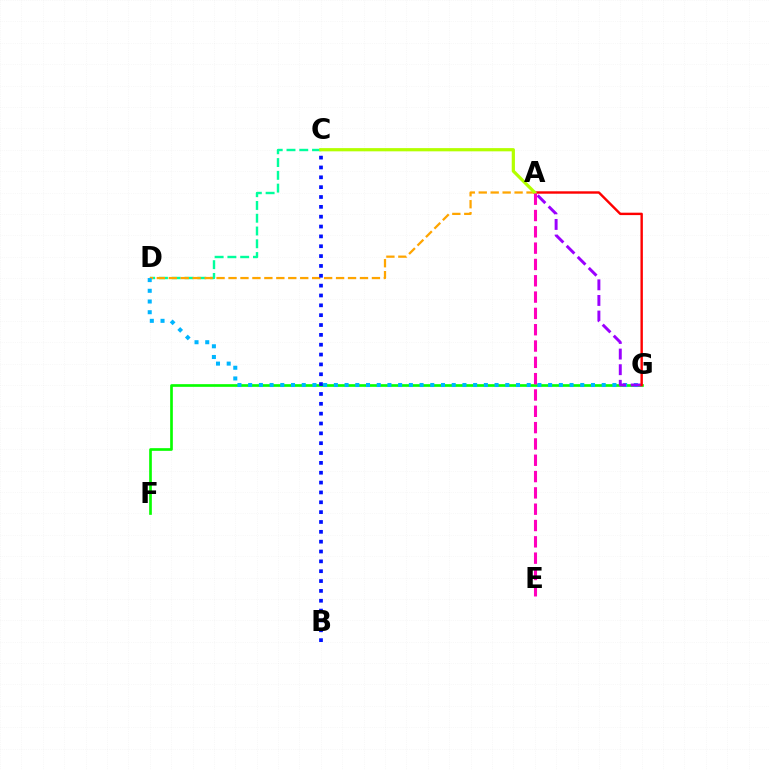{('C', 'D'): [{'color': '#00ff9d', 'line_style': 'dashed', 'thickness': 1.74}], ('A', 'D'): [{'color': '#ffa500', 'line_style': 'dashed', 'thickness': 1.62}], ('F', 'G'): [{'color': '#08ff00', 'line_style': 'solid', 'thickness': 1.92}], ('D', 'G'): [{'color': '#00b5ff', 'line_style': 'dotted', 'thickness': 2.91}], ('A', 'G'): [{'color': '#9b00ff', 'line_style': 'dashed', 'thickness': 2.12}, {'color': '#ff0000', 'line_style': 'solid', 'thickness': 1.73}], ('A', 'C'): [{'color': '#b3ff00', 'line_style': 'solid', 'thickness': 2.31}], ('B', 'C'): [{'color': '#0010ff', 'line_style': 'dotted', 'thickness': 2.68}], ('A', 'E'): [{'color': '#ff00bd', 'line_style': 'dashed', 'thickness': 2.22}]}